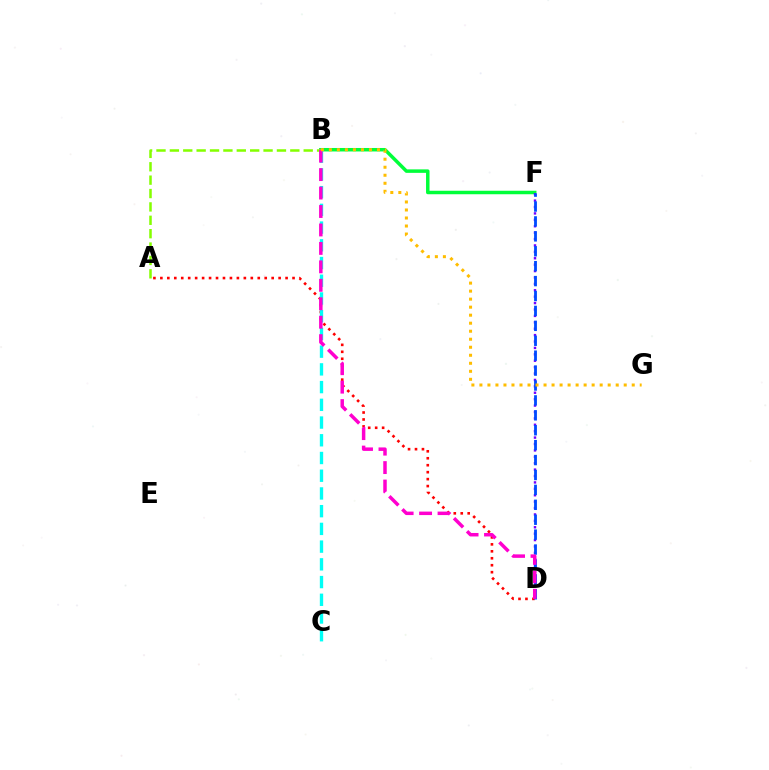{('A', 'D'): [{'color': '#ff0000', 'line_style': 'dotted', 'thickness': 1.89}], ('B', 'F'): [{'color': '#00ff39', 'line_style': 'solid', 'thickness': 2.51}], ('D', 'F'): [{'color': '#7200ff', 'line_style': 'dotted', 'thickness': 1.74}, {'color': '#004bff', 'line_style': 'dashed', 'thickness': 2.03}], ('B', 'C'): [{'color': '#00fff6', 'line_style': 'dashed', 'thickness': 2.41}], ('A', 'B'): [{'color': '#84ff00', 'line_style': 'dashed', 'thickness': 1.82}], ('B', 'D'): [{'color': '#ff00cf', 'line_style': 'dashed', 'thickness': 2.51}], ('B', 'G'): [{'color': '#ffbd00', 'line_style': 'dotted', 'thickness': 2.18}]}